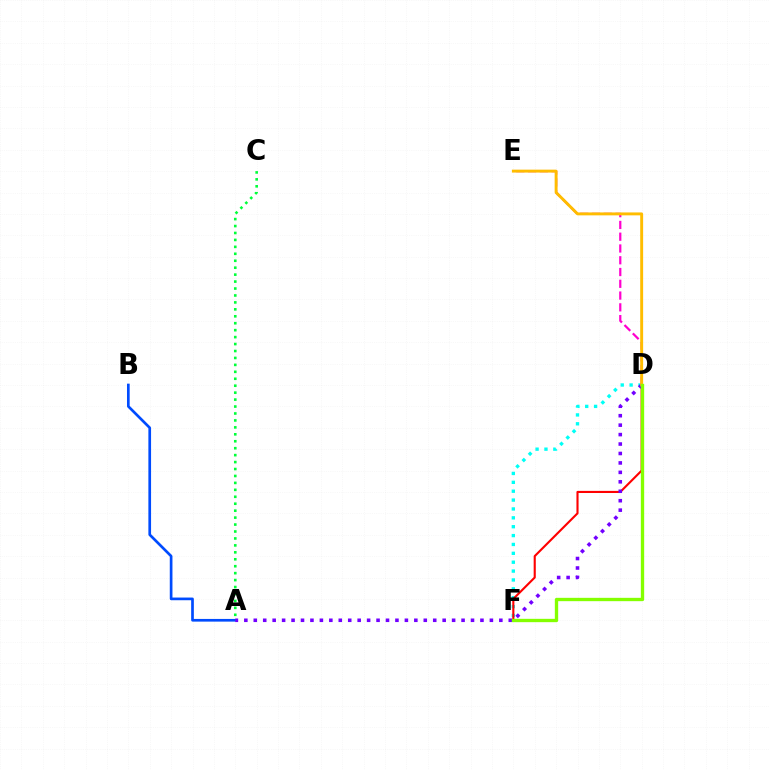{('A', 'B'): [{'color': '#004bff', 'line_style': 'solid', 'thickness': 1.93}], ('D', 'F'): [{'color': '#00fff6', 'line_style': 'dotted', 'thickness': 2.41}, {'color': '#ff0000', 'line_style': 'solid', 'thickness': 1.53}, {'color': '#84ff00', 'line_style': 'solid', 'thickness': 2.4}], ('A', 'D'): [{'color': '#7200ff', 'line_style': 'dotted', 'thickness': 2.57}], ('D', 'E'): [{'color': '#ff00cf', 'line_style': 'dashed', 'thickness': 1.6}, {'color': '#ffbd00', 'line_style': 'solid', 'thickness': 2.1}], ('A', 'C'): [{'color': '#00ff39', 'line_style': 'dotted', 'thickness': 1.89}]}